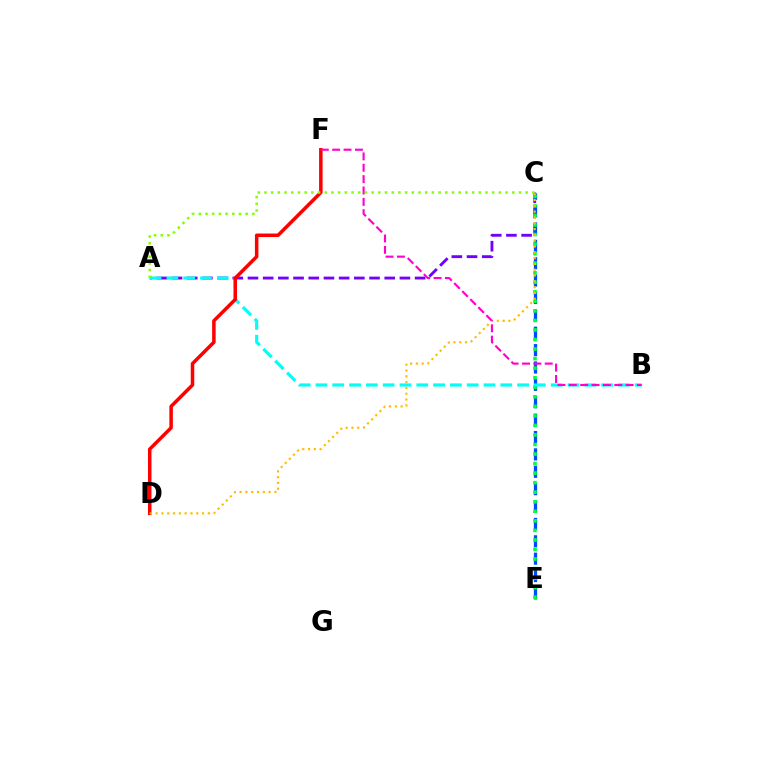{('A', 'C'): [{'color': '#7200ff', 'line_style': 'dashed', 'thickness': 2.06}, {'color': '#84ff00', 'line_style': 'dotted', 'thickness': 1.82}], ('C', 'E'): [{'color': '#004bff', 'line_style': 'dashed', 'thickness': 2.36}, {'color': '#00ff39', 'line_style': 'dotted', 'thickness': 2.59}], ('A', 'B'): [{'color': '#00fff6', 'line_style': 'dashed', 'thickness': 2.28}], ('D', 'F'): [{'color': '#ff0000', 'line_style': 'solid', 'thickness': 2.52}], ('C', 'D'): [{'color': '#ffbd00', 'line_style': 'dotted', 'thickness': 1.58}], ('B', 'F'): [{'color': '#ff00cf', 'line_style': 'dashed', 'thickness': 1.54}]}